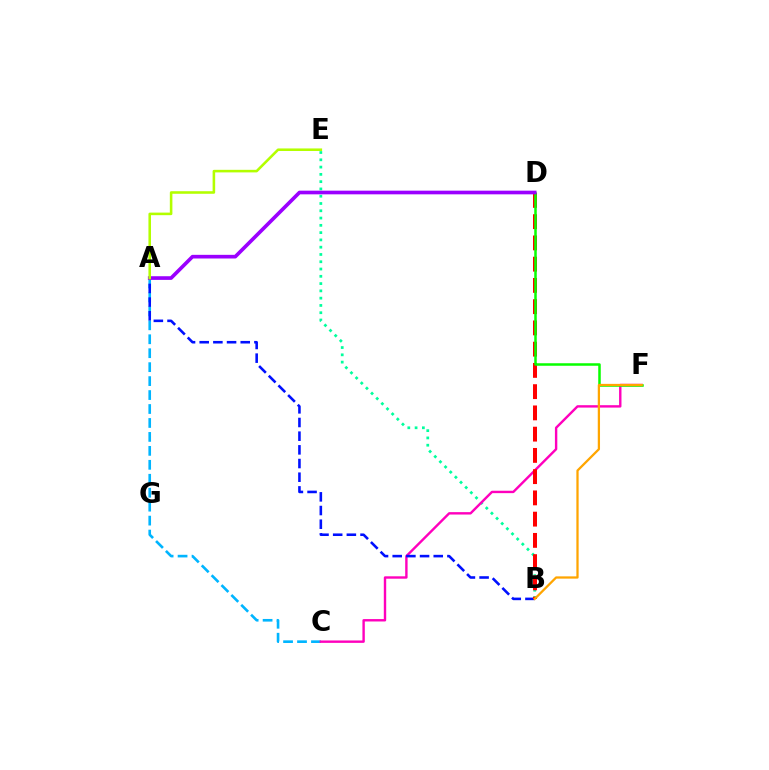{('A', 'C'): [{'color': '#00b5ff', 'line_style': 'dashed', 'thickness': 1.9}], ('B', 'E'): [{'color': '#00ff9d', 'line_style': 'dotted', 'thickness': 1.98}], ('C', 'F'): [{'color': '#ff00bd', 'line_style': 'solid', 'thickness': 1.73}], ('A', 'B'): [{'color': '#0010ff', 'line_style': 'dashed', 'thickness': 1.86}], ('B', 'D'): [{'color': '#ff0000', 'line_style': 'dashed', 'thickness': 2.89}], ('D', 'F'): [{'color': '#08ff00', 'line_style': 'solid', 'thickness': 1.81}], ('B', 'F'): [{'color': '#ffa500', 'line_style': 'solid', 'thickness': 1.63}], ('A', 'D'): [{'color': '#9b00ff', 'line_style': 'solid', 'thickness': 2.64}], ('A', 'E'): [{'color': '#b3ff00', 'line_style': 'solid', 'thickness': 1.85}]}